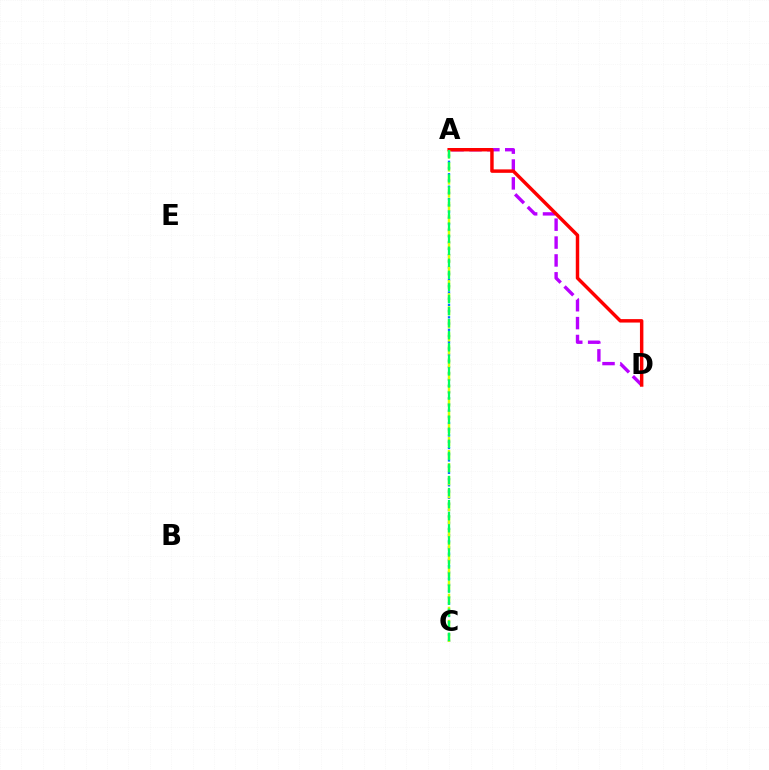{('A', 'C'): [{'color': '#0074ff', 'line_style': 'dotted', 'thickness': 1.69}, {'color': '#d1ff00', 'line_style': 'dashed', 'thickness': 1.78}, {'color': '#00ff5c', 'line_style': 'dashed', 'thickness': 1.64}], ('A', 'D'): [{'color': '#b900ff', 'line_style': 'dashed', 'thickness': 2.43}, {'color': '#ff0000', 'line_style': 'solid', 'thickness': 2.48}]}